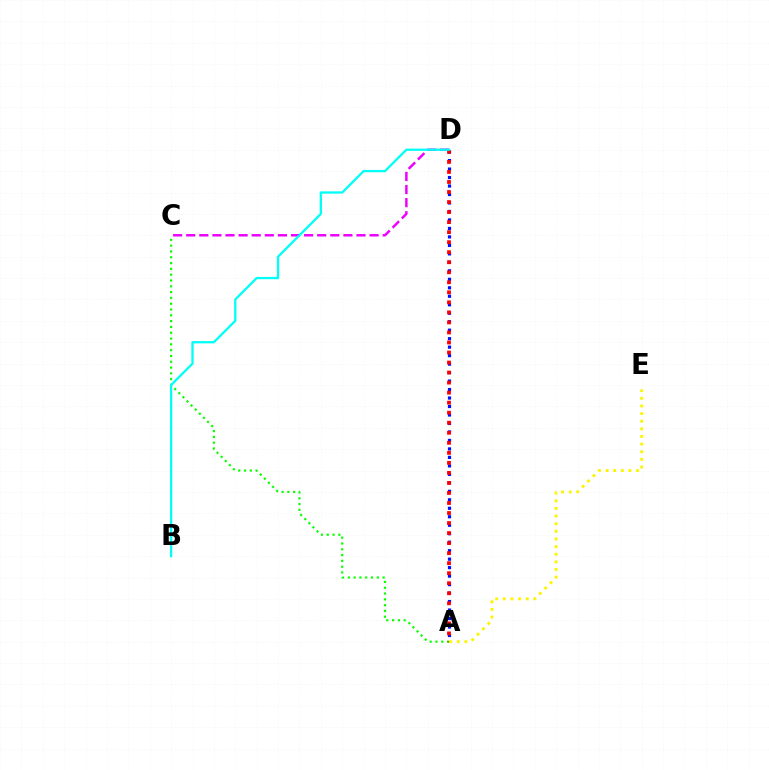{('C', 'D'): [{'color': '#ee00ff', 'line_style': 'dashed', 'thickness': 1.78}], ('A', 'C'): [{'color': '#08ff00', 'line_style': 'dotted', 'thickness': 1.58}], ('A', 'D'): [{'color': '#0010ff', 'line_style': 'dotted', 'thickness': 2.3}, {'color': '#ff0000', 'line_style': 'dotted', 'thickness': 2.73}], ('B', 'D'): [{'color': '#00fff6', 'line_style': 'solid', 'thickness': 1.65}], ('A', 'E'): [{'color': '#fcf500', 'line_style': 'dotted', 'thickness': 2.07}]}